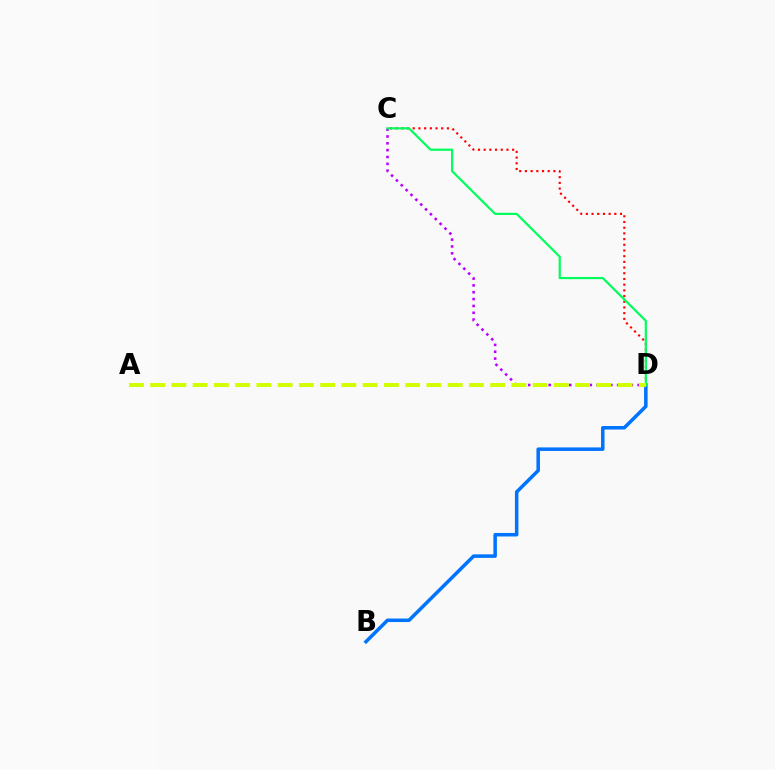{('B', 'D'): [{'color': '#0074ff', 'line_style': 'solid', 'thickness': 2.54}], ('C', 'D'): [{'color': '#ff0000', 'line_style': 'dotted', 'thickness': 1.55}, {'color': '#b900ff', 'line_style': 'dotted', 'thickness': 1.86}, {'color': '#00ff5c', 'line_style': 'solid', 'thickness': 1.58}], ('A', 'D'): [{'color': '#d1ff00', 'line_style': 'dashed', 'thickness': 2.89}]}